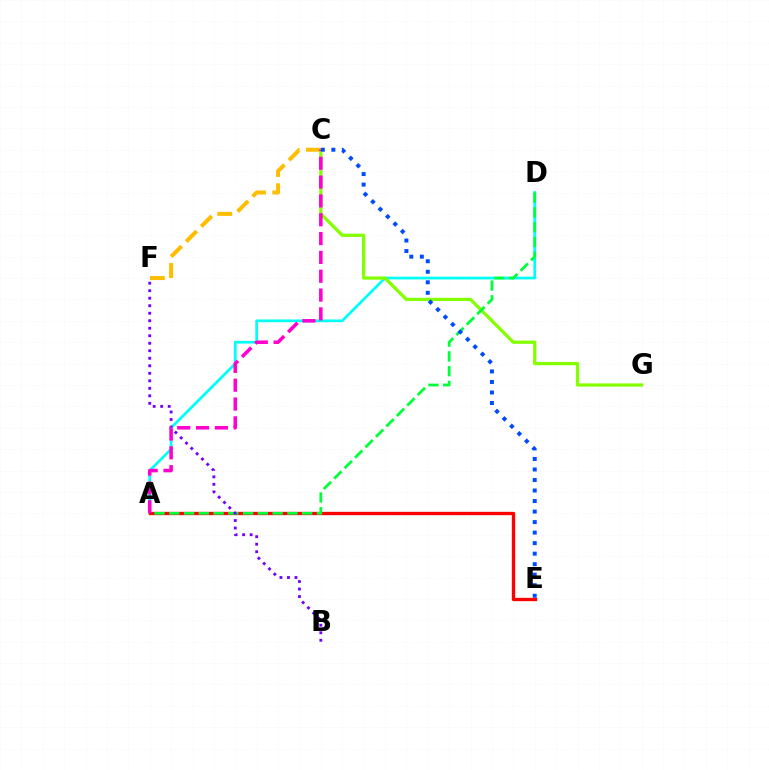{('A', 'D'): [{'color': '#00fff6', 'line_style': 'solid', 'thickness': 1.97}, {'color': '#00ff39', 'line_style': 'dashed', 'thickness': 2.01}], ('C', 'G'): [{'color': '#84ff00', 'line_style': 'solid', 'thickness': 2.34}], ('C', 'F'): [{'color': '#ffbd00', 'line_style': 'dashed', 'thickness': 2.89}], ('A', 'E'): [{'color': '#ff0000', 'line_style': 'solid', 'thickness': 2.39}], ('B', 'F'): [{'color': '#7200ff', 'line_style': 'dotted', 'thickness': 2.04}], ('A', 'C'): [{'color': '#ff00cf', 'line_style': 'dashed', 'thickness': 2.56}], ('C', 'E'): [{'color': '#004bff', 'line_style': 'dotted', 'thickness': 2.86}]}